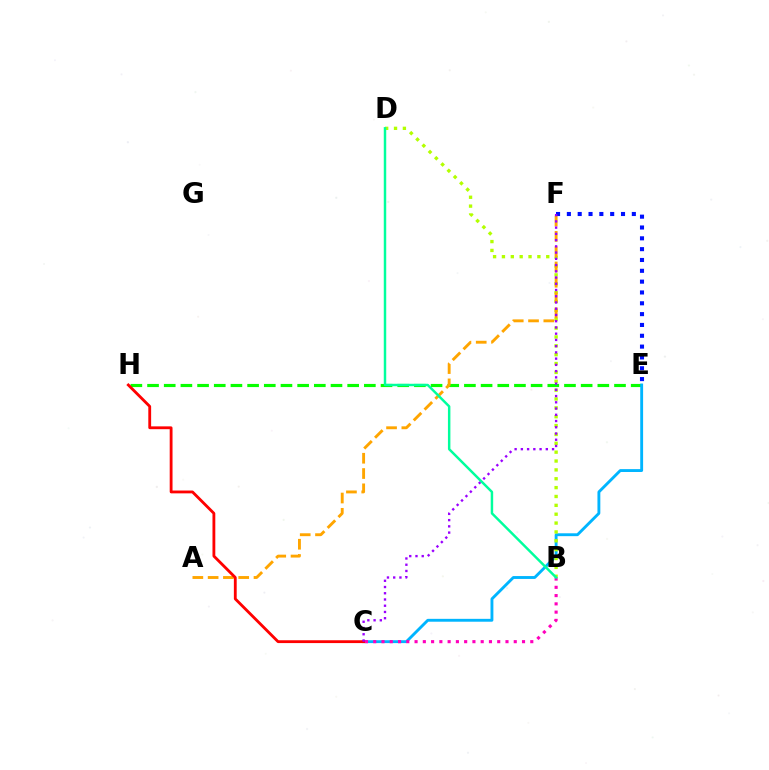{('E', 'F'): [{'color': '#0010ff', 'line_style': 'dotted', 'thickness': 2.94}], ('E', 'H'): [{'color': '#08ff00', 'line_style': 'dashed', 'thickness': 2.27}], ('C', 'E'): [{'color': '#00b5ff', 'line_style': 'solid', 'thickness': 2.07}], ('B', 'D'): [{'color': '#b3ff00', 'line_style': 'dotted', 'thickness': 2.41}, {'color': '#00ff9d', 'line_style': 'solid', 'thickness': 1.77}], ('A', 'F'): [{'color': '#ffa500', 'line_style': 'dashed', 'thickness': 2.08}], ('C', 'H'): [{'color': '#ff0000', 'line_style': 'solid', 'thickness': 2.03}], ('C', 'F'): [{'color': '#9b00ff', 'line_style': 'dotted', 'thickness': 1.7}], ('B', 'C'): [{'color': '#ff00bd', 'line_style': 'dotted', 'thickness': 2.25}]}